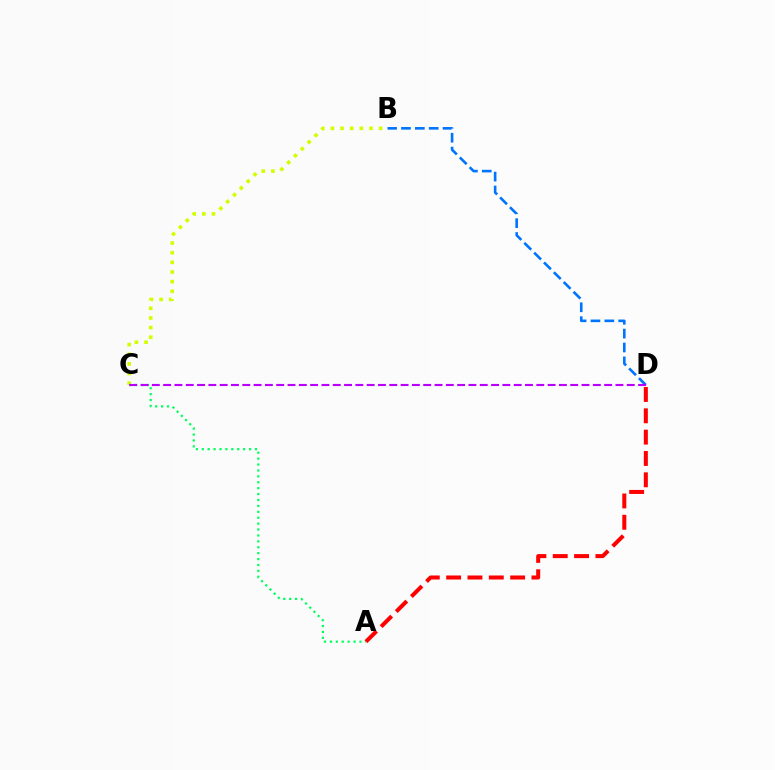{('B', 'C'): [{'color': '#d1ff00', 'line_style': 'dotted', 'thickness': 2.62}], ('A', 'C'): [{'color': '#00ff5c', 'line_style': 'dotted', 'thickness': 1.61}], ('A', 'D'): [{'color': '#ff0000', 'line_style': 'dashed', 'thickness': 2.9}], ('B', 'D'): [{'color': '#0074ff', 'line_style': 'dashed', 'thickness': 1.89}], ('C', 'D'): [{'color': '#b900ff', 'line_style': 'dashed', 'thickness': 1.54}]}